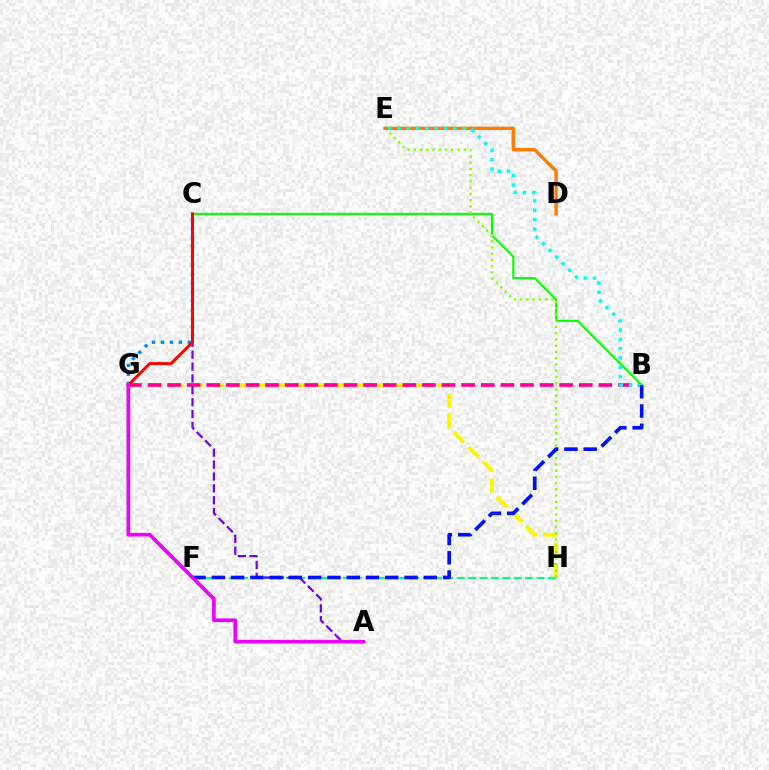{('F', 'H'): [{'color': '#00ff74', 'line_style': 'dashed', 'thickness': 1.55}], ('G', 'H'): [{'color': '#fcf500', 'line_style': 'dashed', 'thickness': 2.8}], ('B', 'C'): [{'color': '#08ff00', 'line_style': 'solid', 'thickness': 1.52}], ('B', 'G'): [{'color': '#ff0094', 'line_style': 'dashed', 'thickness': 2.66}], ('A', 'C'): [{'color': '#7200ff', 'line_style': 'dashed', 'thickness': 1.61}], ('E', 'H'): [{'color': '#84ff00', 'line_style': 'dotted', 'thickness': 1.7}], ('C', 'G'): [{'color': '#008cff', 'line_style': 'dotted', 'thickness': 2.43}, {'color': '#ff0000', 'line_style': 'solid', 'thickness': 2.15}], ('D', 'E'): [{'color': '#ff7c00', 'line_style': 'solid', 'thickness': 2.42}], ('B', 'E'): [{'color': '#00fff6', 'line_style': 'dotted', 'thickness': 2.53}], ('B', 'F'): [{'color': '#0010ff', 'line_style': 'dashed', 'thickness': 2.62}], ('A', 'G'): [{'color': '#ee00ff', 'line_style': 'solid', 'thickness': 2.66}]}